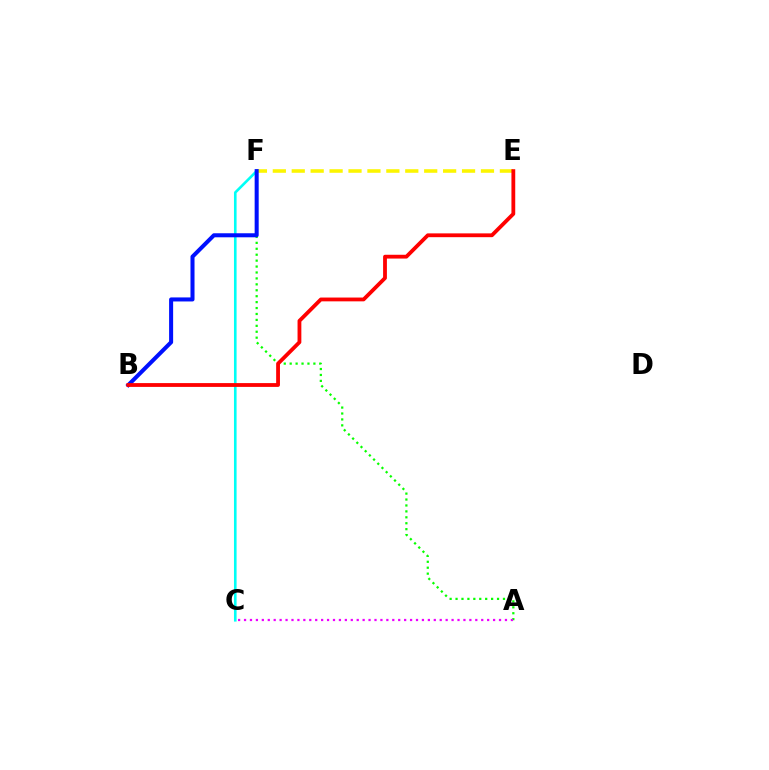{('C', 'F'): [{'color': '#00fff6', 'line_style': 'solid', 'thickness': 1.88}], ('E', 'F'): [{'color': '#fcf500', 'line_style': 'dashed', 'thickness': 2.57}], ('A', 'F'): [{'color': '#08ff00', 'line_style': 'dotted', 'thickness': 1.61}], ('B', 'F'): [{'color': '#0010ff', 'line_style': 'solid', 'thickness': 2.91}], ('B', 'E'): [{'color': '#ff0000', 'line_style': 'solid', 'thickness': 2.74}], ('A', 'C'): [{'color': '#ee00ff', 'line_style': 'dotted', 'thickness': 1.61}]}